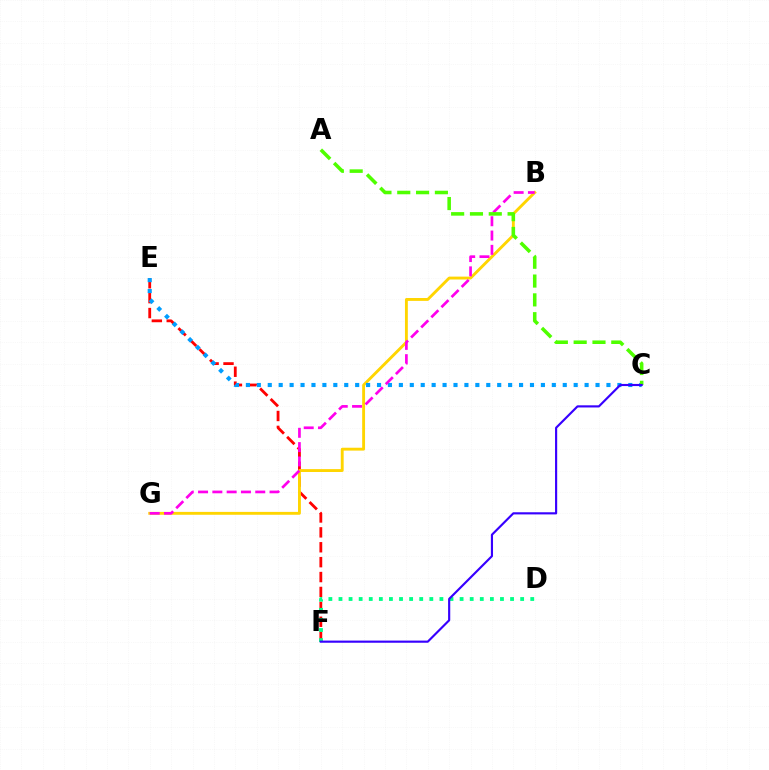{('E', 'F'): [{'color': '#ff0000', 'line_style': 'dashed', 'thickness': 2.02}], ('D', 'F'): [{'color': '#00ff86', 'line_style': 'dotted', 'thickness': 2.74}], ('B', 'G'): [{'color': '#ffd500', 'line_style': 'solid', 'thickness': 2.07}, {'color': '#ff00ed', 'line_style': 'dashed', 'thickness': 1.94}], ('C', 'E'): [{'color': '#009eff', 'line_style': 'dotted', 'thickness': 2.97}], ('A', 'C'): [{'color': '#4fff00', 'line_style': 'dashed', 'thickness': 2.56}], ('C', 'F'): [{'color': '#3700ff', 'line_style': 'solid', 'thickness': 1.55}]}